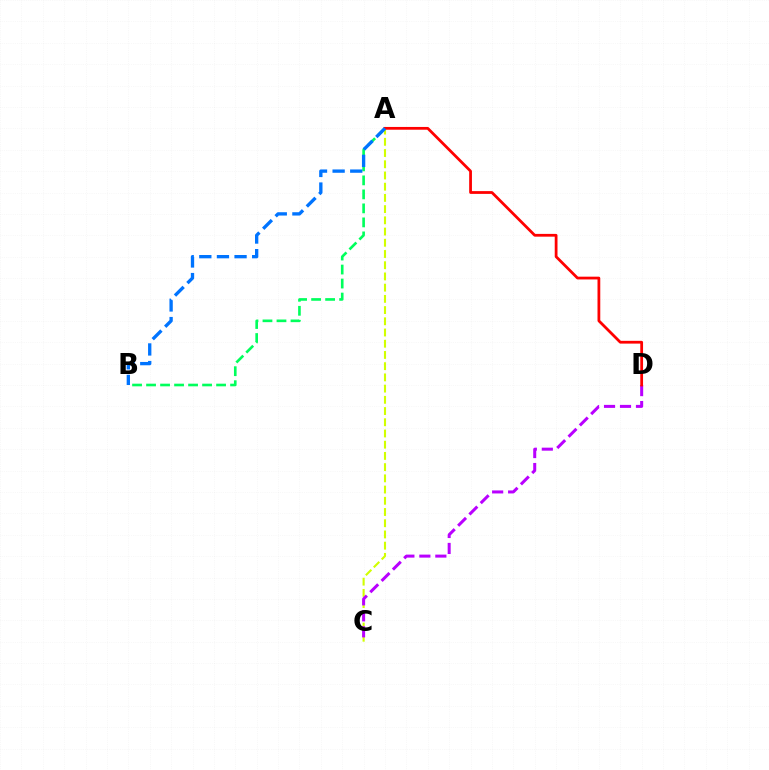{('A', 'B'): [{'color': '#00ff5c', 'line_style': 'dashed', 'thickness': 1.9}, {'color': '#0074ff', 'line_style': 'dashed', 'thickness': 2.39}], ('A', 'C'): [{'color': '#d1ff00', 'line_style': 'dashed', 'thickness': 1.52}], ('C', 'D'): [{'color': '#b900ff', 'line_style': 'dashed', 'thickness': 2.17}], ('A', 'D'): [{'color': '#ff0000', 'line_style': 'solid', 'thickness': 1.99}]}